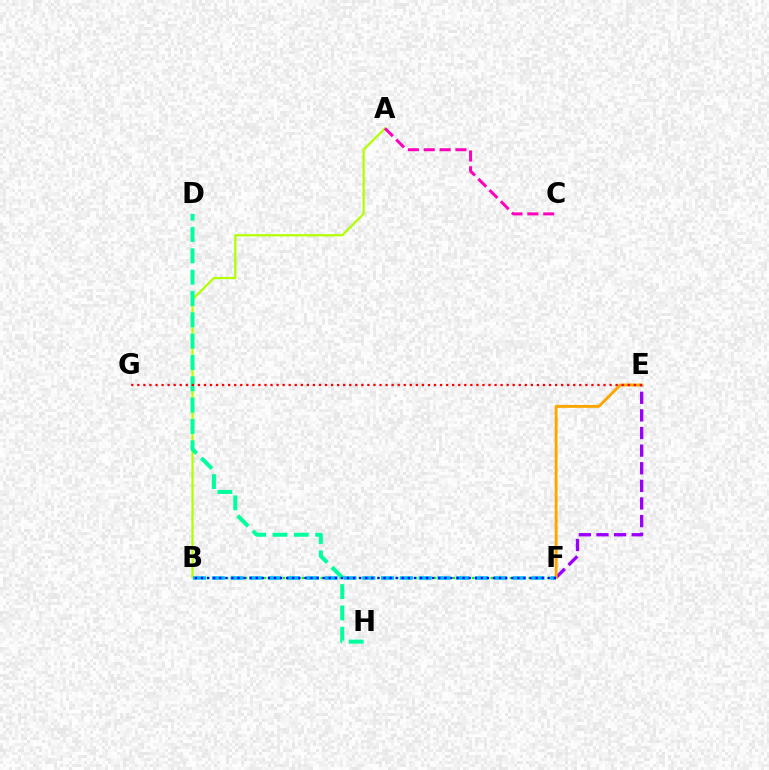{('B', 'F'): [{'color': '#08ff00', 'line_style': 'dotted', 'thickness': 1.71}, {'color': '#00b5ff', 'line_style': 'dashed', 'thickness': 2.55}, {'color': '#0010ff', 'line_style': 'dotted', 'thickness': 1.65}], ('A', 'B'): [{'color': '#b3ff00', 'line_style': 'solid', 'thickness': 1.61}], ('D', 'H'): [{'color': '#00ff9d', 'line_style': 'dashed', 'thickness': 2.9}], ('E', 'F'): [{'color': '#9b00ff', 'line_style': 'dashed', 'thickness': 2.39}, {'color': '#ffa500', 'line_style': 'solid', 'thickness': 2.08}], ('E', 'G'): [{'color': '#ff0000', 'line_style': 'dotted', 'thickness': 1.64}], ('A', 'C'): [{'color': '#ff00bd', 'line_style': 'dashed', 'thickness': 2.15}]}